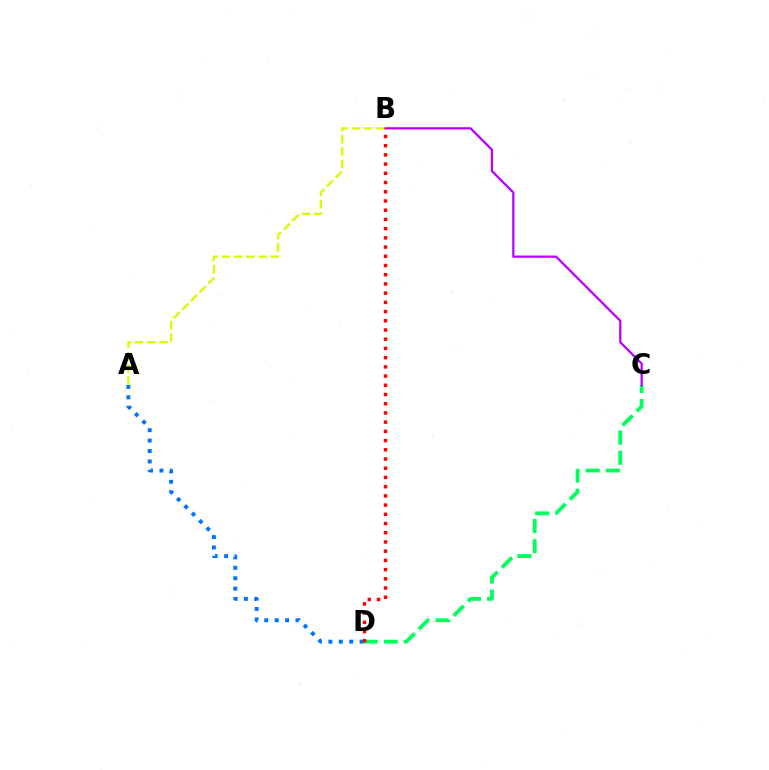{('A', 'D'): [{'color': '#0074ff', 'line_style': 'dotted', 'thickness': 2.83}], ('C', 'D'): [{'color': '#00ff5c', 'line_style': 'dashed', 'thickness': 2.74}], ('B', 'C'): [{'color': '#b900ff', 'line_style': 'solid', 'thickness': 1.62}], ('A', 'B'): [{'color': '#d1ff00', 'line_style': 'dashed', 'thickness': 1.67}], ('B', 'D'): [{'color': '#ff0000', 'line_style': 'dotted', 'thickness': 2.5}]}